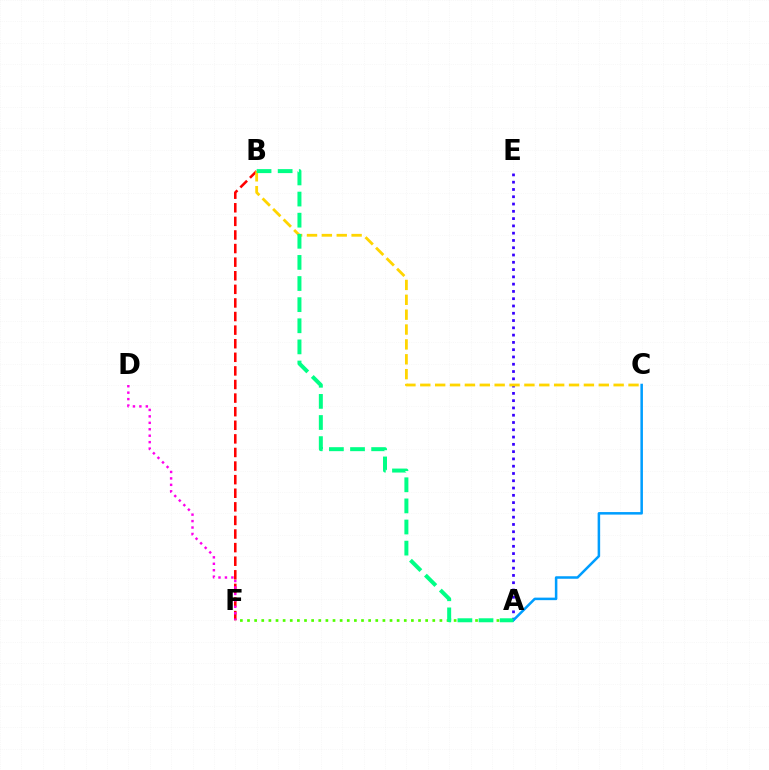{('A', 'E'): [{'color': '#3700ff', 'line_style': 'dotted', 'thickness': 1.98}], ('A', 'F'): [{'color': '#4fff00', 'line_style': 'dotted', 'thickness': 1.94}], ('B', 'F'): [{'color': '#ff0000', 'line_style': 'dashed', 'thickness': 1.85}], ('D', 'F'): [{'color': '#ff00ed', 'line_style': 'dotted', 'thickness': 1.75}], ('B', 'C'): [{'color': '#ffd500', 'line_style': 'dashed', 'thickness': 2.02}], ('A', 'C'): [{'color': '#009eff', 'line_style': 'solid', 'thickness': 1.82}], ('A', 'B'): [{'color': '#00ff86', 'line_style': 'dashed', 'thickness': 2.87}]}